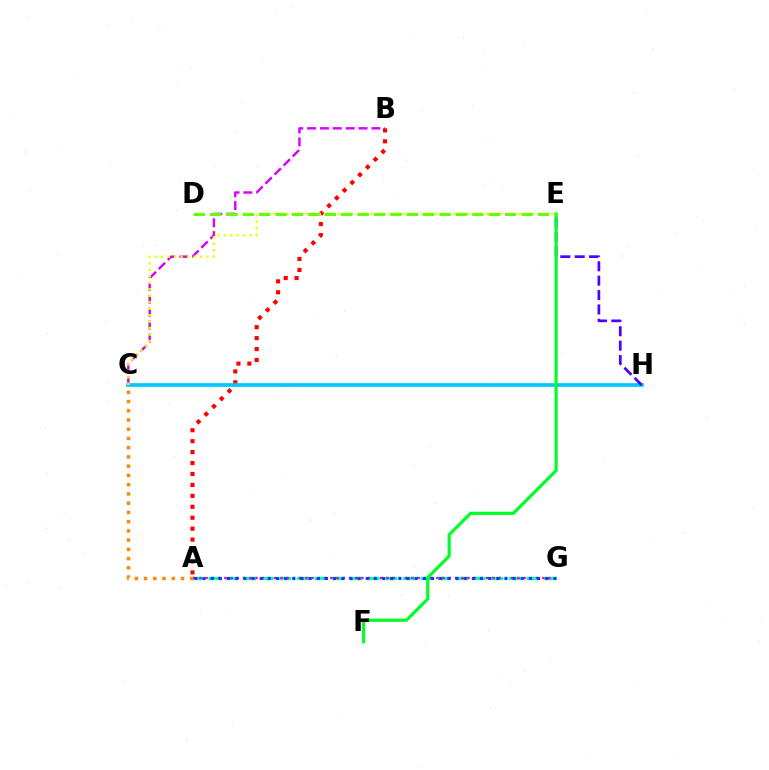{('B', 'C'): [{'color': '#d600ff', 'line_style': 'dashed', 'thickness': 1.75}], ('A', 'G'): [{'color': '#00ffaf', 'line_style': 'dashed', 'thickness': 2.4}, {'color': '#ff00a0', 'line_style': 'dotted', 'thickness': 1.69}, {'color': '#003fff', 'line_style': 'dotted', 'thickness': 2.22}], ('A', 'C'): [{'color': '#ff8800', 'line_style': 'dotted', 'thickness': 2.51}], ('A', 'B'): [{'color': '#ff0000', 'line_style': 'dotted', 'thickness': 2.97}], ('C', 'H'): [{'color': '#00c7ff', 'line_style': 'solid', 'thickness': 2.66}], ('E', 'H'): [{'color': '#4f00ff', 'line_style': 'dashed', 'thickness': 1.96}], ('C', 'E'): [{'color': '#eeff00', 'line_style': 'dotted', 'thickness': 1.75}], ('E', 'F'): [{'color': '#00ff27', 'line_style': 'solid', 'thickness': 2.28}], ('D', 'E'): [{'color': '#66ff00', 'line_style': 'dashed', 'thickness': 2.23}]}